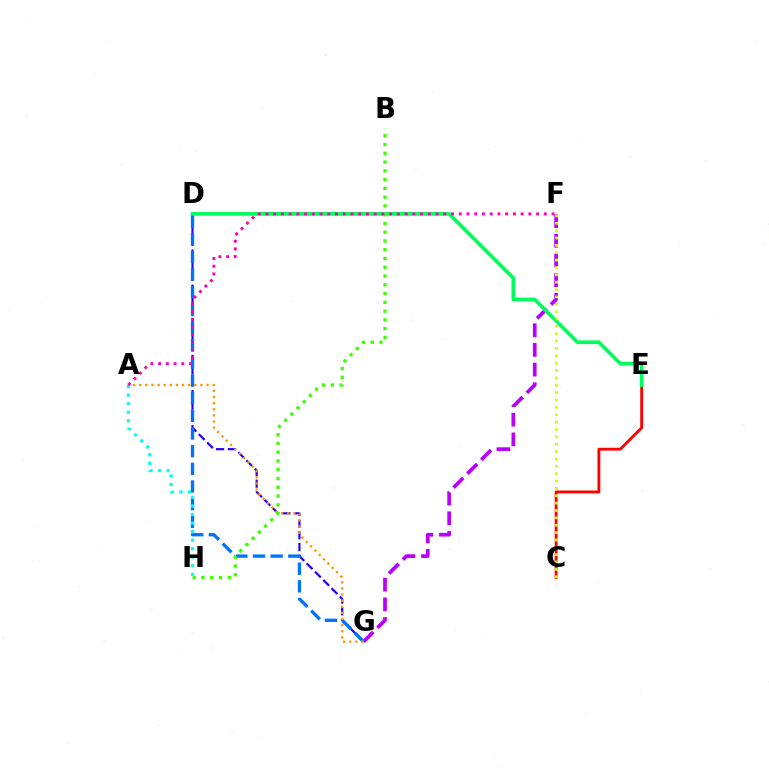{('C', 'E'): [{'color': '#ff0000', 'line_style': 'solid', 'thickness': 2.06}], ('D', 'G'): [{'color': '#2500ff', 'line_style': 'dashed', 'thickness': 1.59}, {'color': '#0074ff', 'line_style': 'dashed', 'thickness': 2.4}], ('F', 'G'): [{'color': '#b900ff', 'line_style': 'dashed', 'thickness': 2.67}], ('A', 'G'): [{'color': '#ff9400', 'line_style': 'dotted', 'thickness': 1.66}], ('D', 'E'): [{'color': '#00ff5c', 'line_style': 'solid', 'thickness': 2.66}], ('B', 'H'): [{'color': '#3dff00', 'line_style': 'dotted', 'thickness': 2.38}], ('C', 'F'): [{'color': '#d1ff00', 'line_style': 'dotted', 'thickness': 2.0}], ('A', 'H'): [{'color': '#00fff6', 'line_style': 'dotted', 'thickness': 2.32}], ('A', 'F'): [{'color': '#ff00ac', 'line_style': 'dotted', 'thickness': 2.1}]}